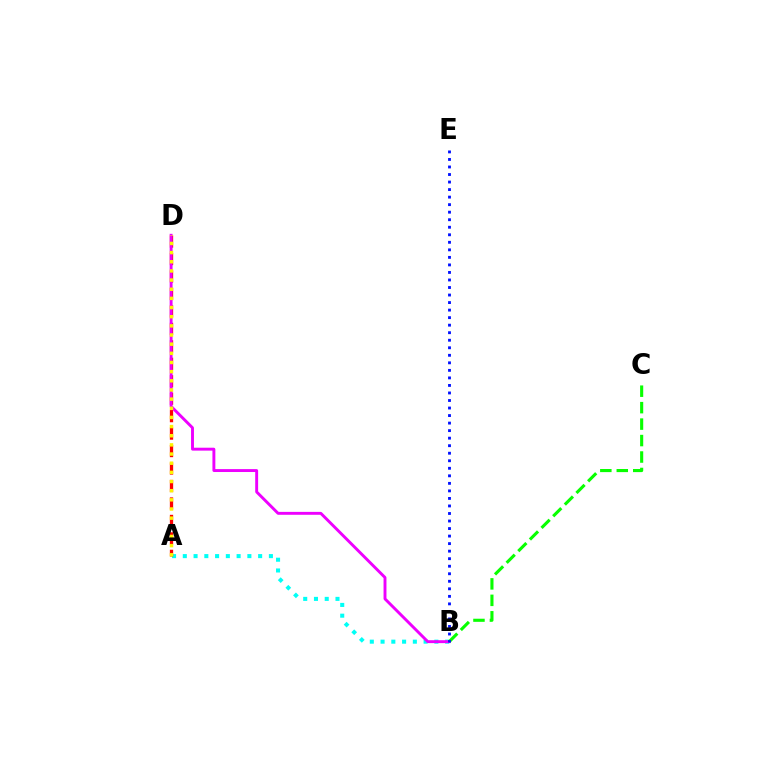{('A', 'B'): [{'color': '#00fff6', 'line_style': 'dotted', 'thickness': 2.92}], ('A', 'D'): [{'color': '#ff0000', 'line_style': 'dashed', 'thickness': 2.37}, {'color': '#fcf500', 'line_style': 'dotted', 'thickness': 2.49}], ('B', 'D'): [{'color': '#ee00ff', 'line_style': 'solid', 'thickness': 2.09}], ('B', 'C'): [{'color': '#08ff00', 'line_style': 'dashed', 'thickness': 2.24}], ('B', 'E'): [{'color': '#0010ff', 'line_style': 'dotted', 'thickness': 2.05}]}